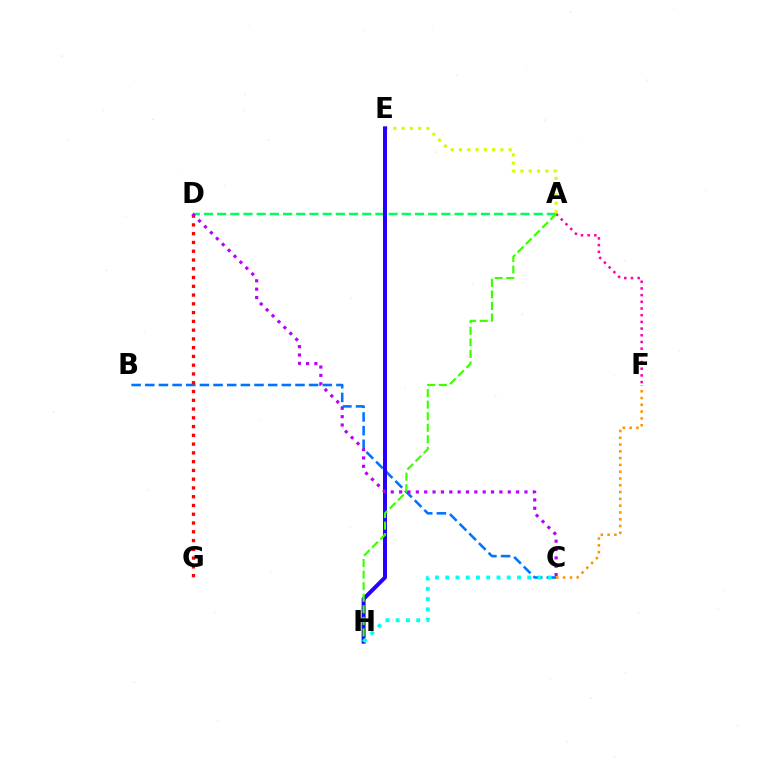{('A', 'D'): [{'color': '#00ff5c', 'line_style': 'dashed', 'thickness': 1.79}], ('B', 'C'): [{'color': '#0074ff', 'line_style': 'dashed', 'thickness': 1.85}], ('A', 'E'): [{'color': '#d1ff00', 'line_style': 'dotted', 'thickness': 2.25}], ('A', 'F'): [{'color': '#ff00ac', 'line_style': 'dotted', 'thickness': 1.82}], ('D', 'G'): [{'color': '#ff0000', 'line_style': 'dotted', 'thickness': 2.38}], ('E', 'H'): [{'color': '#2500ff', 'line_style': 'solid', 'thickness': 2.86}], ('A', 'H'): [{'color': '#3dff00', 'line_style': 'dashed', 'thickness': 1.57}], ('C', 'H'): [{'color': '#00fff6', 'line_style': 'dotted', 'thickness': 2.79}], ('C', 'D'): [{'color': '#b900ff', 'line_style': 'dotted', 'thickness': 2.27}], ('C', 'F'): [{'color': '#ff9400', 'line_style': 'dotted', 'thickness': 1.84}]}